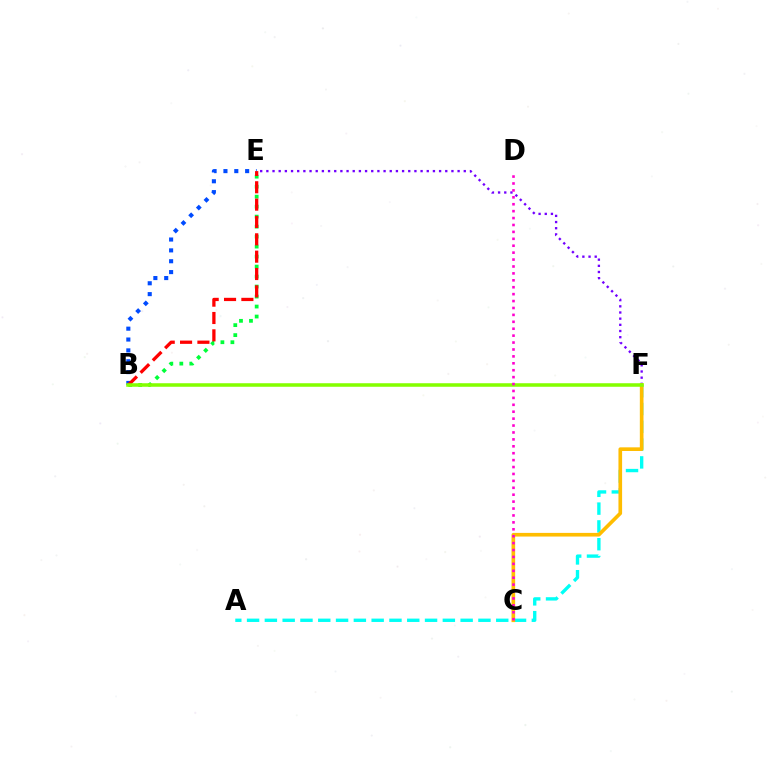{('B', 'E'): [{'color': '#00ff39', 'line_style': 'dotted', 'thickness': 2.71}, {'color': '#004bff', 'line_style': 'dotted', 'thickness': 2.95}, {'color': '#ff0000', 'line_style': 'dashed', 'thickness': 2.36}], ('A', 'F'): [{'color': '#00fff6', 'line_style': 'dashed', 'thickness': 2.42}], ('E', 'F'): [{'color': '#7200ff', 'line_style': 'dotted', 'thickness': 1.68}], ('C', 'F'): [{'color': '#ffbd00', 'line_style': 'solid', 'thickness': 2.63}], ('B', 'F'): [{'color': '#84ff00', 'line_style': 'solid', 'thickness': 2.54}], ('C', 'D'): [{'color': '#ff00cf', 'line_style': 'dotted', 'thickness': 1.88}]}